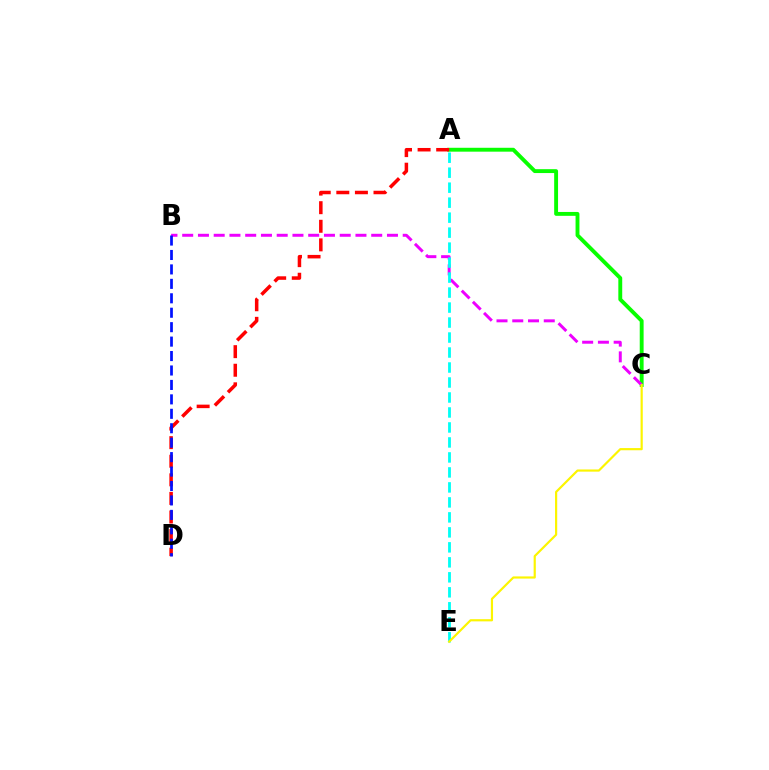{('A', 'C'): [{'color': '#08ff00', 'line_style': 'solid', 'thickness': 2.8}], ('B', 'C'): [{'color': '#ee00ff', 'line_style': 'dashed', 'thickness': 2.14}], ('A', 'E'): [{'color': '#00fff6', 'line_style': 'dashed', 'thickness': 2.04}], ('A', 'D'): [{'color': '#ff0000', 'line_style': 'dashed', 'thickness': 2.53}], ('C', 'E'): [{'color': '#fcf500', 'line_style': 'solid', 'thickness': 1.57}], ('B', 'D'): [{'color': '#0010ff', 'line_style': 'dashed', 'thickness': 1.96}]}